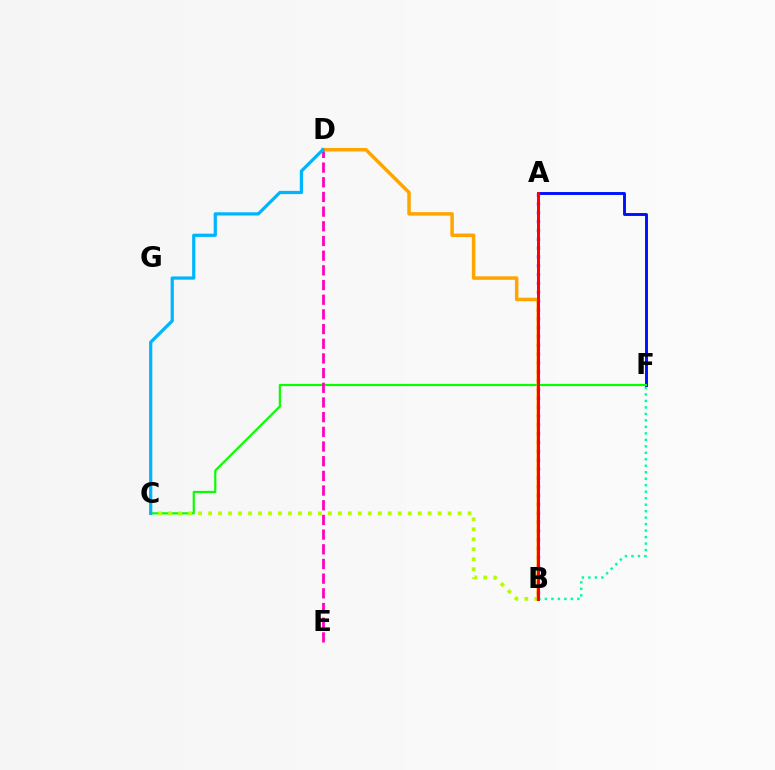{('B', 'F'): [{'color': '#00ff9d', 'line_style': 'dotted', 'thickness': 1.76}], ('A', 'F'): [{'color': '#0010ff', 'line_style': 'solid', 'thickness': 2.1}], ('C', 'F'): [{'color': '#08ff00', 'line_style': 'solid', 'thickness': 1.57}], ('B', 'C'): [{'color': '#b3ff00', 'line_style': 'dotted', 'thickness': 2.71}], ('A', 'B'): [{'color': '#9b00ff', 'line_style': 'dotted', 'thickness': 2.4}, {'color': '#ff0000', 'line_style': 'solid', 'thickness': 2.13}], ('D', 'E'): [{'color': '#ff00bd', 'line_style': 'dashed', 'thickness': 1.99}], ('B', 'D'): [{'color': '#ffa500', 'line_style': 'solid', 'thickness': 2.53}], ('C', 'D'): [{'color': '#00b5ff', 'line_style': 'solid', 'thickness': 2.32}]}